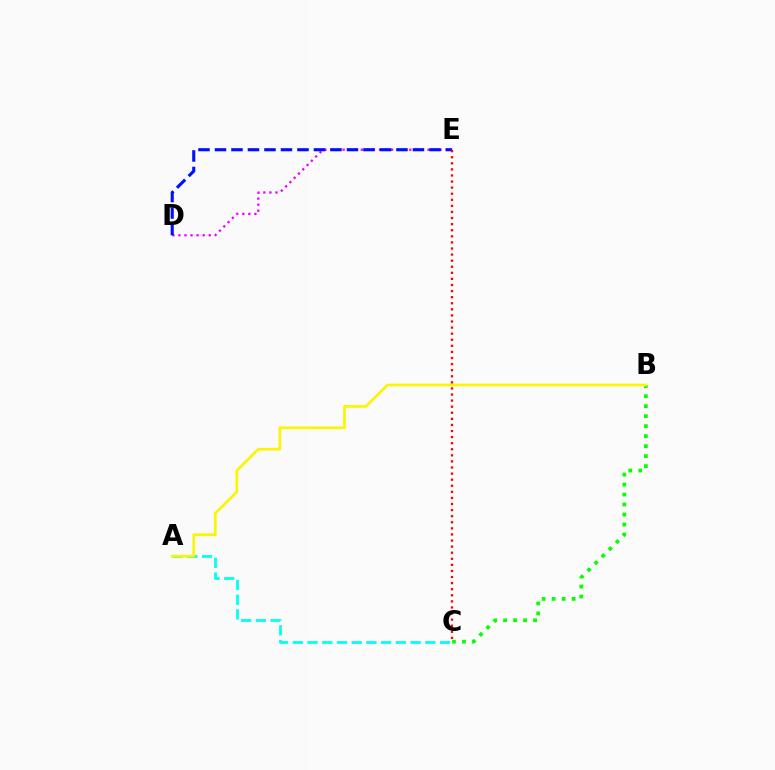{('D', 'E'): [{'color': '#ee00ff', 'line_style': 'dotted', 'thickness': 1.65}, {'color': '#0010ff', 'line_style': 'dashed', 'thickness': 2.24}], ('B', 'C'): [{'color': '#08ff00', 'line_style': 'dotted', 'thickness': 2.71}], ('A', 'C'): [{'color': '#00fff6', 'line_style': 'dashed', 'thickness': 2.0}], ('A', 'B'): [{'color': '#fcf500', 'line_style': 'solid', 'thickness': 1.94}], ('C', 'E'): [{'color': '#ff0000', 'line_style': 'dotted', 'thickness': 1.65}]}